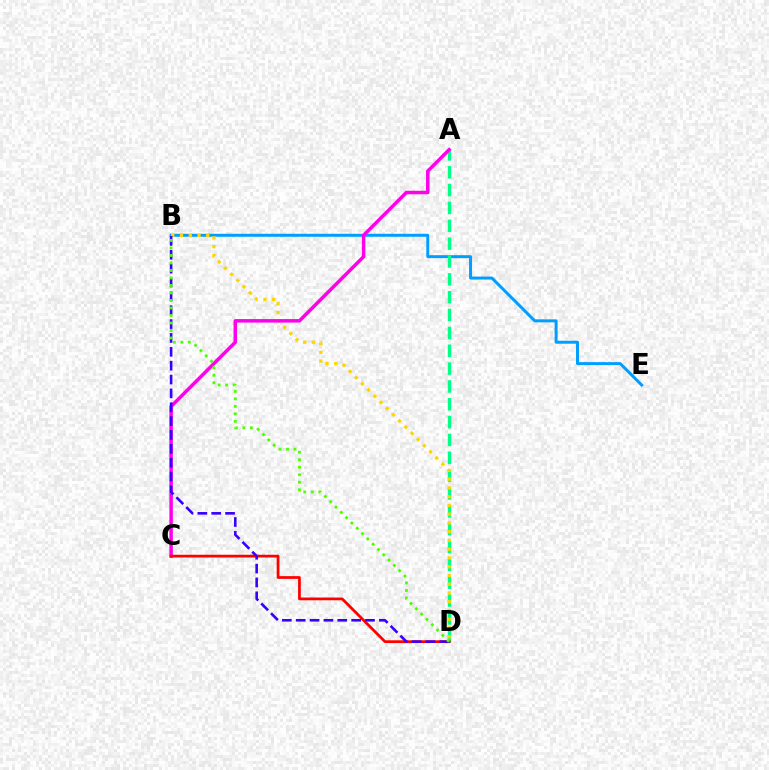{('B', 'E'): [{'color': '#009eff', 'line_style': 'solid', 'thickness': 2.15}], ('A', 'D'): [{'color': '#00ff86', 'line_style': 'dashed', 'thickness': 2.42}], ('B', 'D'): [{'color': '#ffd500', 'line_style': 'dotted', 'thickness': 2.38}, {'color': '#3700ff', 'line_style': 'dashed', 'thickness': 1.88}, {'color': '#4fff00', 'line_style': 'dotted', 'thickness': 2.04}], ('A', 'C'): [{'color': '#ff00ed', 'line_style': 'solid', 'thickness': 2.51}], ('C', 'D'): [{'color': '#ff0000', 'line_style': 'solid', 'thickness': 1.98}]}